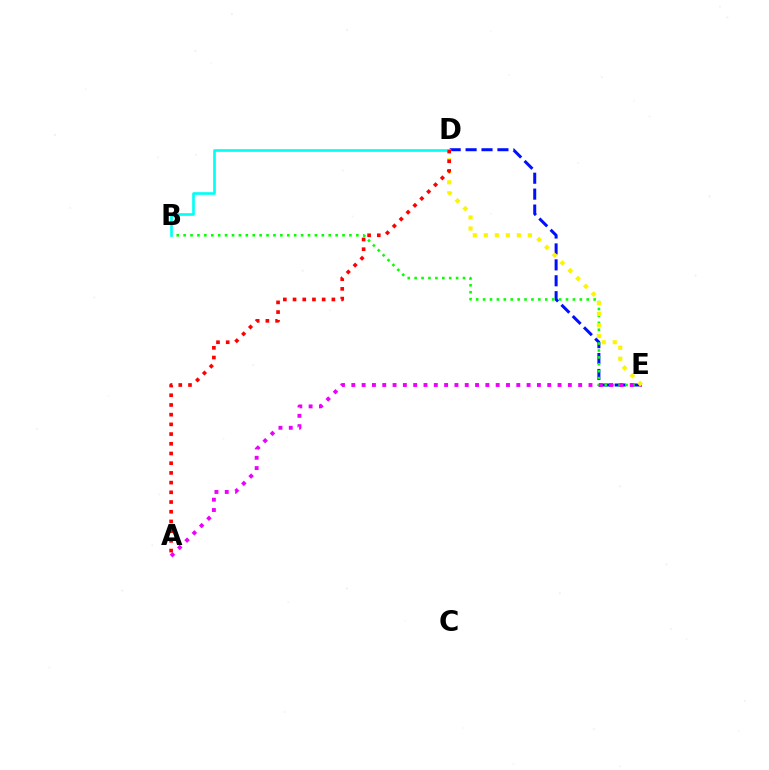{('D', 'E'): [{'color': '#0010ff', 'line_style': 'dashed', 'thickness': 2.16}, {'color': '#fcf500', 'line_style': 'dotted', 'thickness': 2.99}], ('B', 'E'): [{'color': '#08ff00', 'line_style': 'dotted', 'thickness': 1.88}], ('B', 'D'): [{'color': '#00fff6', 'line_style': 'solid', 'thickness': 1.9}], ('A', 'E'): [{'color': '#ee00ff', 'line_style': 'dotted', 'thickness': 2.8}], ('A', 'D'): [{'color': '#ff0000', 'line_style': 'dotted', 'thickness': 2.64}]}